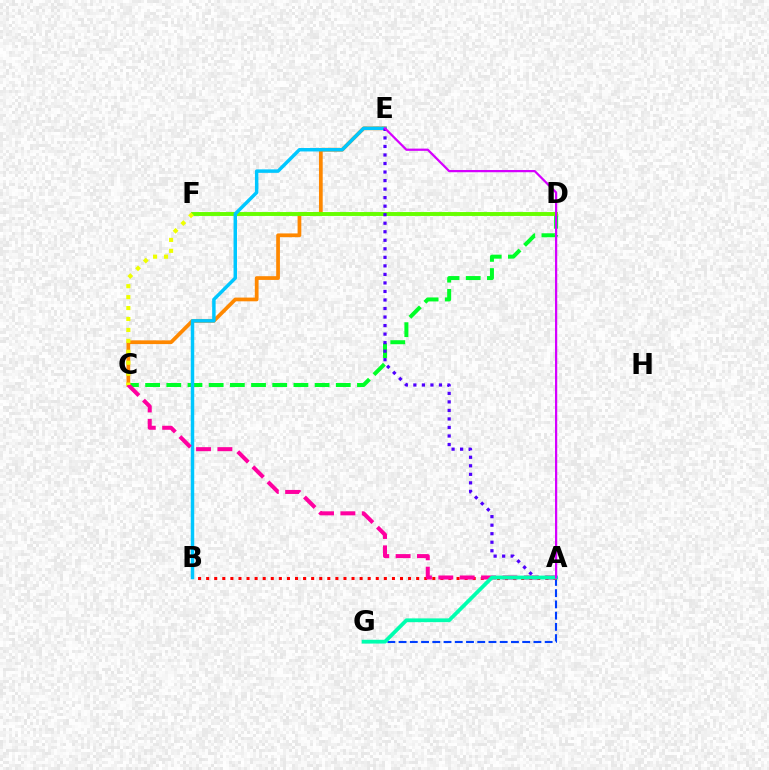{('A', 'G'): [{'color': '#003fff', 'line_style': 'dashed', 'thickness': 1.53}, {'color': '#00ffaf', 'line_style': 'solid', 'thickness': 2.71}], ('C', 'D'): [{'color': '#00ff27', 'line_style': 'dashed', 'thickness': 2.88}], ('C', 'E'): [{'color': '#ff8800', 'line_style': 'solid', 'thickness': 2.69}], ('A', 'B'): [{'color': '#ff0000', 'line_style': 'dotted', 'thickness': 2.19}], ('D', 'F'): [{'color': '#66ff00', 'line_style': 'solid', 'thickness': 2.81}], ('B', 'E'): [{'color': '#00c7ff', 'line_style': 'solid', 'thickness': 2.49}], ('A', 'E'): [{'color': '#4f00ff', 'line_style': 'dotted', 'thickness': 2.32}, {'color': '#d600ff', 'line_style': 'solid', 'thickness': 1.61}], ('A', 'C'): [{'color': '#ff00a0', 'line_style': 'dashed', 'thickness': 2.9}], ('C', 'F'): [{'color': '#eeff00', 'line_style': 'dotted', 'thickness': 2.97}]}